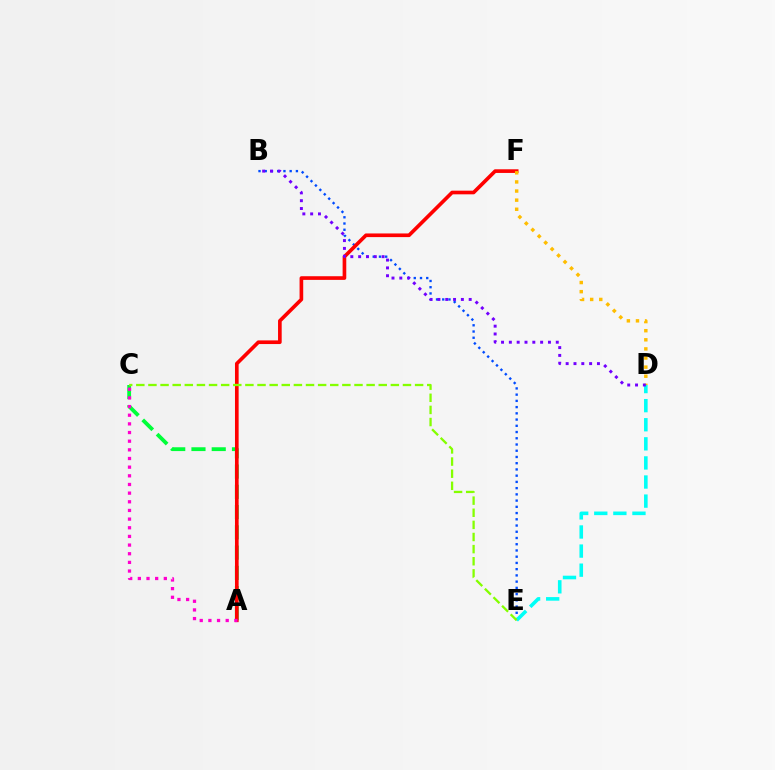{('A', 'C'): [{'color': '#00ff39', 'line_style': 'dashed', 'thickness': 2.75}, {'color': '#ff00cf', 'line_style': 'dotted', 'thickness': 2.35}], ('B', 'E'): [{'color': '#004bff', 'line_style': 'dotted', 'thickness': 1.69}], ('A', 'F'): [{'color': '#ff0000', 'line_style': 'solid', 'thickness': 2.63}], ('D', 'E'): [{'color': '#00fff6', 'line_style': 'dashed', 'thickness': 2.59}], ('D', 'F'): [{'color': '#ffbd00', 'line_style': 'dotted', 'thickness': 2.47}], ('B', 'D'): [{'color': '#7200ff', 'line_style': 'dotted', 'thickness': 2.12}], ('C', 'E'): [{'color': '#84ff00', 'line_style': 'dashed', 'thickness': 1.65}]}